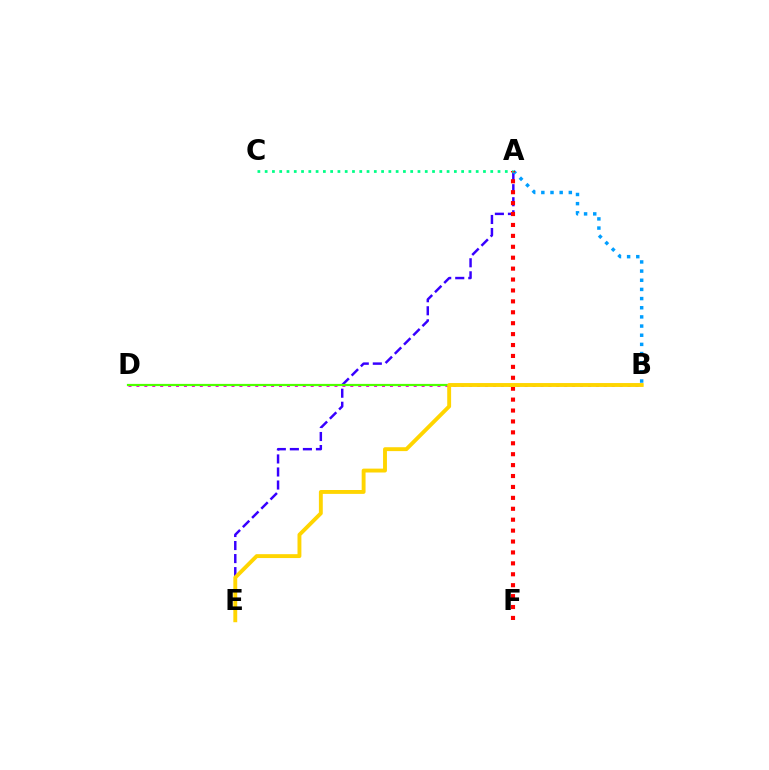{('B', 'D'): [{'color': '#ff00ed', 'line_style': 'dotted', 'thickness': 2.15}, {'color': '#4fff00', 'line_style': 'solid', 'thickness': 1.59}], ('A', 'E'): [{'color': '#3700ff', 'line_style': 'dashed', 'thickness': 1.77}], ('A', 'B'): [{'color': '#009eff', 'line_style': 'dotted', 'thickness': 2.49}], ('A', 'F'): [{'color': '#ff0000', 'line_style': 'dotted', 'thickness': 2.97}], ('A', 'C'): [{'color': '#00ff86', 'line_style': 'dotted', 'thickness': 1.98}], ('B', 'E'): [{'color': '#ffd500', 'line_style': 'solid', 'thickness': 2.8}]}